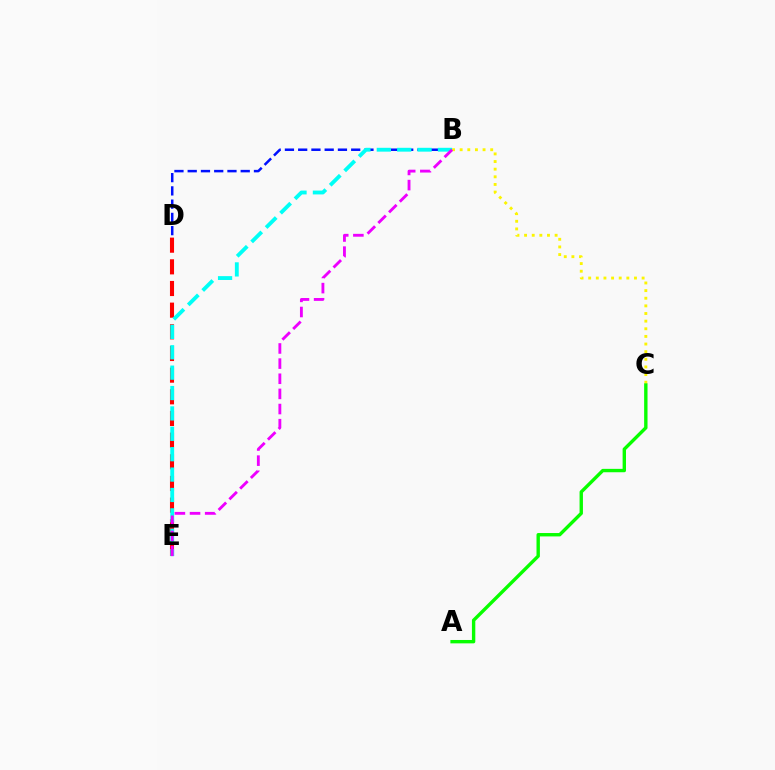{('B', 'D'): [{'color': '#0010ff', 'line_style': 'dashed', 'thickness': 1.8}], ('B', 'C'): [{'color': '#fcf500', 'line_style': 'dotted', 'thickness': 2.07}], ('D', 'E'): [{'color': '#ff0000', 'line_style': 'dashed', 'thickness': 2.94}], ('B', 'E'): [{'color': '#00fff6', 'line_style': 'dashed', 'thickness': 2.77}, {'color': '#ee00ff', 'line_style': 'dashed', 'thickness': 2.06}], ('A', 'C'): [{'color': '#08ff00', 'line_style': 'solid', 'thickness': 2.44}]}